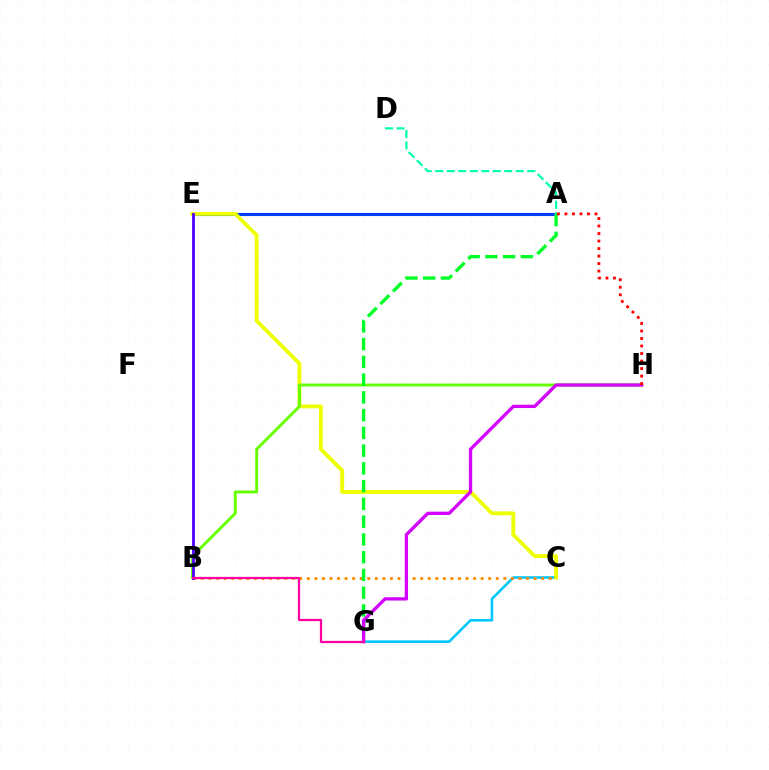{('A', 'E'): [{'color': '#003fff', 'line_style': 'solid', 'thickness': 2.2}], ('A', 'D'): [{'color': '#00ffaf', 'line_style': 'dashed', 'thickness': 1.56}], ('C', 'G'): [{'color': '#00c7ff', 'line_style': 'solid', 'thickness': 1.87}], ('C', 'E'): [{'color': '#eeff00', 'line_style': 'solid', 'thickness': 2.76}], ('B', 'H'): [{'color': '#66ff00', 'line_style': 'solid', 'thickness': 2.1}], ('B', 'C'): [{'color': '#ff8800', 'line_style': 'dotted', 'thickness': 2.05}], ('A', 'G'): [{'color': '#00ff27', 'line_style': 'dashed', 'thickness': 2.41}], ('G', 'H'): [{'color': '#d600ff', 'line_style': 'solid', 'thickness': 2.38}], ('B', 'E'): [{'color': '#4f00ff', 'line_style': 'solid', 'thickness': 2.02}], ('B', 'G'): [{'color': '#ff00a0', 'line_style': 'solid', 'thickness': 1.63}], ('A', 'H'): [{'color': '#ff0000', 'line_style': 'dotted', 'thickness': 2.04}]}